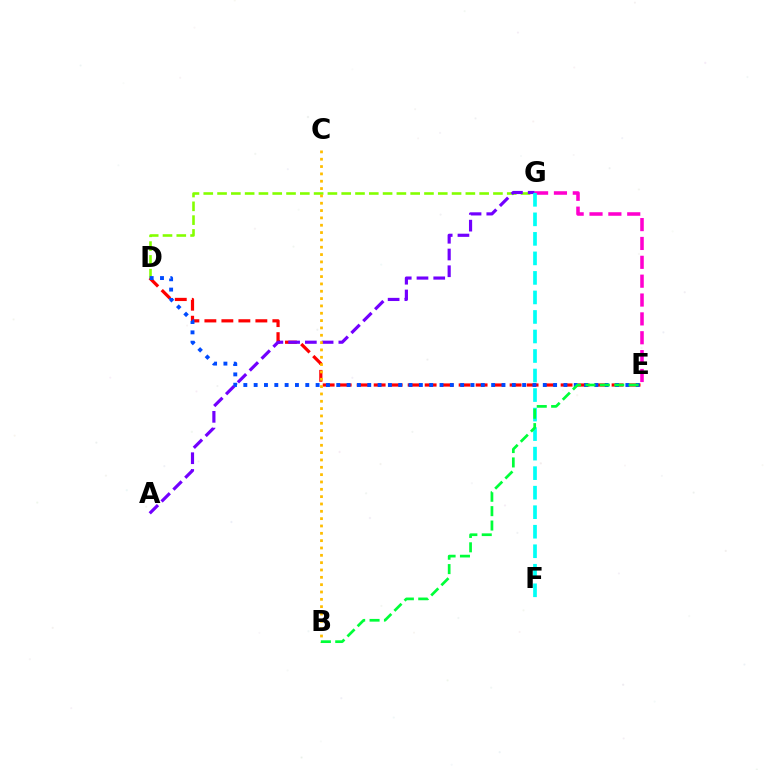{('D', 'G'): [{'color': '#84ff00', 'line_style': 'dashed', 'thickness': 1.87}], ('D', 'E'): [{'color': '#ff0000', 'line_style': 'dashed', 'thickness': 2.31}, {'color': '#004bff', 'line_style': 'dotted', 'thickness': 2.81}], ('A', 'G'): [{'color': '#7200ff', 'line_style': 'dashed', 'thickness': 2.28}], ('E', 'G'): [{'color': '#ff00cf', 'line_style': 'dashed', 'thickness': 2.56}], ('B', 'C'): [{'color': '#ffbd00', 'line_style': 'dotted', 'thickness': 1.99}], ('F', 'G'): [{'color': '#00fff6', 'line_style': 'dashed', 'thickness': 2.65}], ('B', 'E'): [{'color': '#00ff39', 'line_style': 'dashed', 'thickness': 1.95}]}